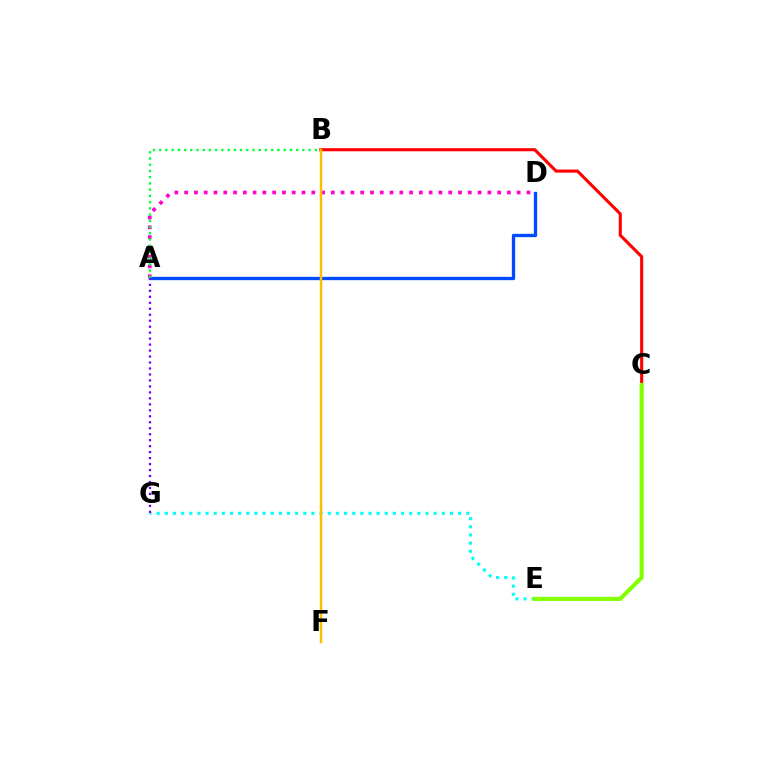{('A', 'D'): [{'color': '#004bff', 'line_style': 'solid', 'thickness': 2.39}, {'color': '#ff00cf', 'line_style': 'dotted', 'thickness': 2.66}], ('B', 'C'): [{'color': '#ff0000', 'line_style': 'solid', 'thickness': 2.22}], ('E', 'G'): [{'color': '#00fff6', 'line_style': 'dotted', 'thickness': 2.21}], ('C', 'E'): [{'color': '#84ff00', 'line_style': 'solid', 'thickness': 2.97}], ('B', 'F'): [{'color': '#ffbd00', 'line_style': 'solid', 'thickness': 1.77}], ('A', 'B'): [{'color': '#00ff39', 'line_style': 'dotted', 'thickness': 1.69}], ('A', 'G'): [{'color': '#7200ff', 'line_style': 'dotted', 'thickness': 1.62}]}